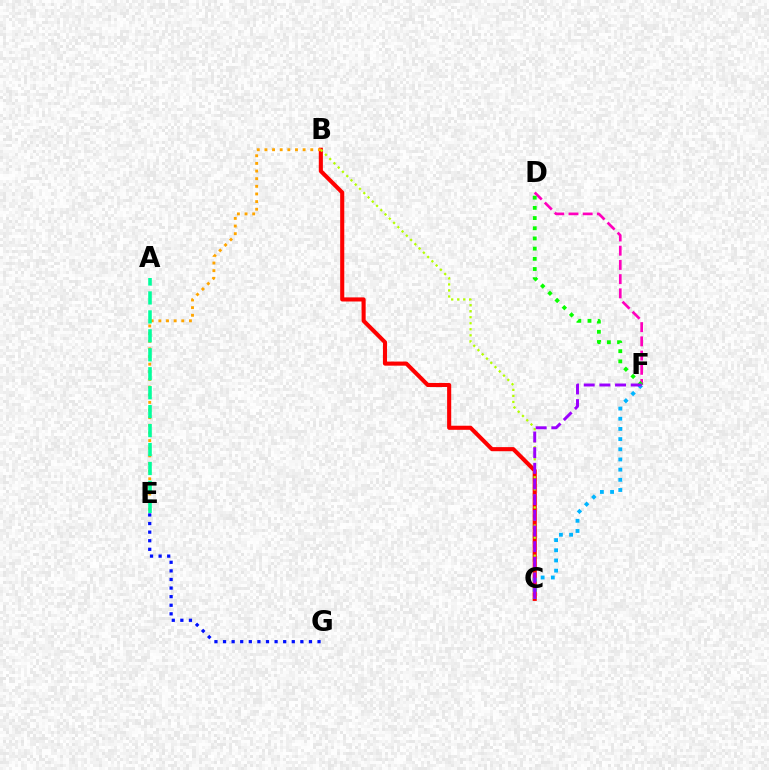{('B', 'C'): [{'color': '#ff0000', 'line_style': 'solid', 'thickness': 2.95}, {'color': '#b3ff00', 'line_style': 'dotted', 'thickness': 1.64}], ('E', 'G'): [{'color': '#0010ff', 'line_style': 'dotted', 'thickness': 2.33}], ('D', 'F'): [{'color': '#ff00bd', 'line_style': 'dashed', 'thickness': 1.93}, {'color': '#08ff00', 'line_style': 'dotted', 'thickness': 2.77}], ('C', 'F'): [{'color': '#00b5ff', 'line_style': 'dotted', 'thickness': 2.76}, {'color': '#9b00ff', 'line_style': 'dashed', 'thickness': 2.13}], ('B', 'E'): [{'color': '#ffa500', 'line_style': 'dotted', 'thickness': 2.08}], ('A', 'E'): [{'color': '#00ff9d', 'line_style': 'dashed', 'thickness': 2.57}]}